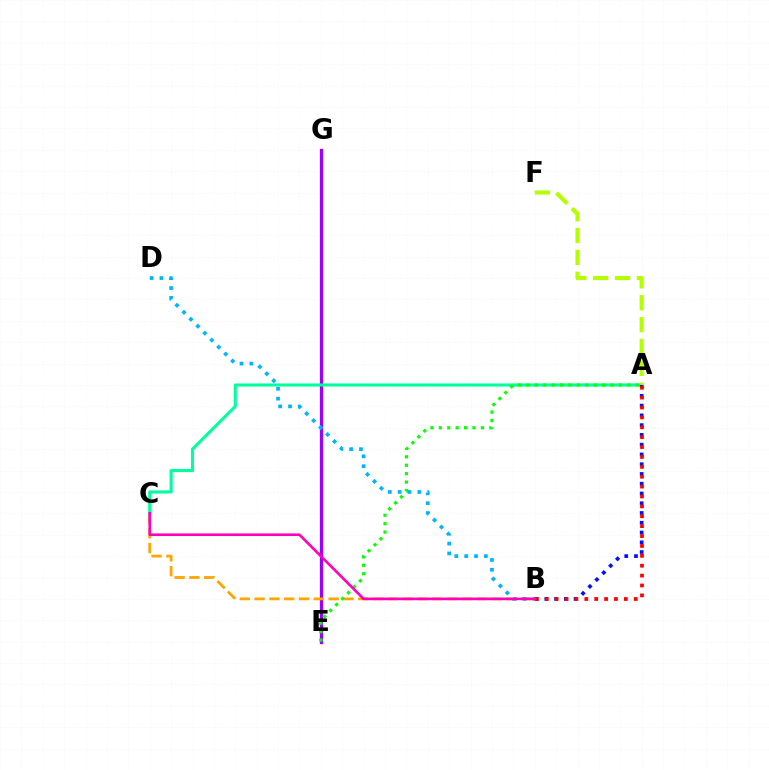{('E', 'G'): [{'color': '#9b00ff', 'line_style': 'solid', 'thickness': 2.35}], ('B', 'C'): [{'color': '#ffa500', 'line_style': 'dashed', 'thickness': 2.01}, {'color': '#ff00bd', 'line_style': 'solid', 'thickness': 1.87}], ('A', 'C'): [{'color': '#00ff9d', 'line_style': 'solid', 'thickness': 2.22}], ('A', 'B'): [{'color': '#0010ff', 'line_style': 'dotted', 'thickness': 2.65}, {'color': '#ff0000', 'line_style': 'dotted', 'thickness': 2.69}], ('A', 'E'): [{'color': '#08ff00', 'line_style': 'dotted', 'thickness': 2.29}], ('B', 'D'): [{'color': '#00b5ff', 'line_style': 'dotted', 'thickness': 2.68}], ('A', 'F'): [{'color': '#b3ff00', 'line_style': 'dashed', 'thickness': 2.97}]}